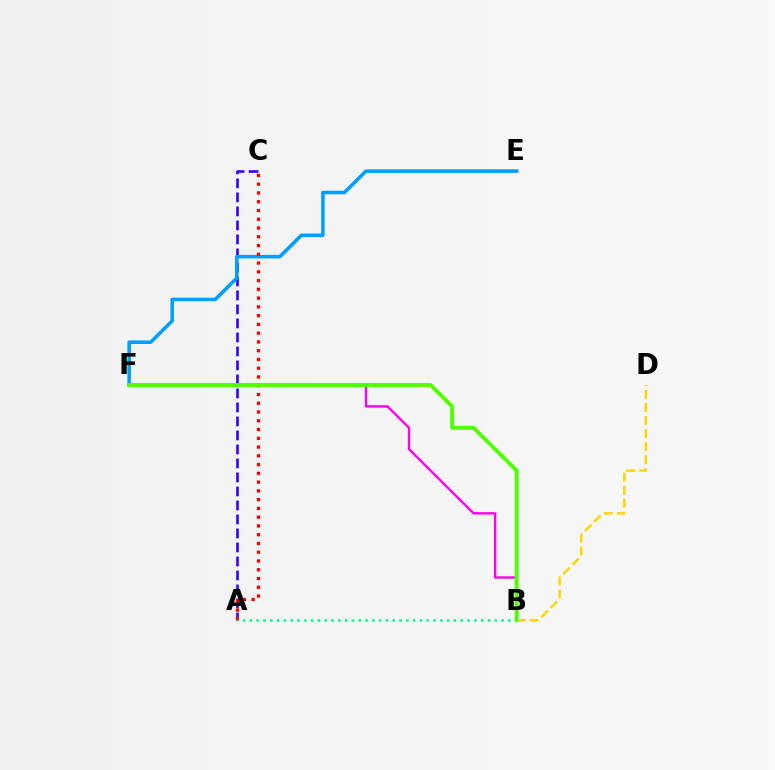{('A', 'C'): [{'color': '#3700ff', 'line_style': 'dashed', 'thickness': 1.9}, {'color': '#ff0000', 'line_style': 'dotted', 'thickness': 2.38}], ('E', 'F'): [{'color': '#009eff', 'line_style': 'solid', 'thickness': 2.55}], ('B', 'D'): [{'color': '#ffd500', 'line_style': 'dashed', 'thickness': 1.77}], ('B', 'F'): [{'color': '#ff00ed', 'line_style': 'solid', 'thickness': 1.7}, {'color': '#4fff00', 'line_style': 'solid', 'thickness': 2.8}], ('A', 'B'): [{'color': '#00ff86', 'line_style': 'dotted', 'thickness': 1.85}]}